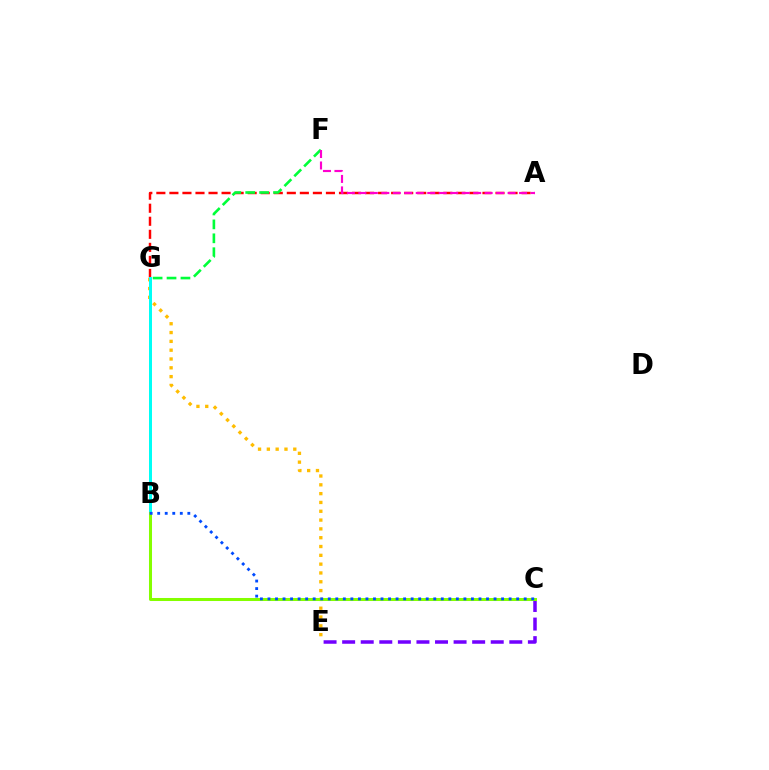{('E', 'G'): [{'color': '#ffbd00', 'line_style': 'dotted', 'thickness': 2.39}], ('C', 'E'): [{'color': '#7200ff', 'line_style': 'dashed', 'thickness': 2.52}], ('A', 'G'): [{'color': '#ff0000', 'line_style': 'dashed', 'thickness': 1.77}], ('B', 'G'): [{'color': '#00fff6', 'line_style': 'solid', 'thickness': 2.16}], ('B', 'C'): [{'color': '#84ff00', 'line_style': 'solid', 'thickness': 2.17}, {'color': '#004bff', 'line_style': 'dotted', 'thickness': 2.05}], ('F', 'G'): [{'color': '#00ff39', 'line_style': 'dashed', 'thickness': 1.89}], ('A', 'F'): [{'color': '#ff00cf', 'line_style': 'dashed', 'thickness': 1.56}]}